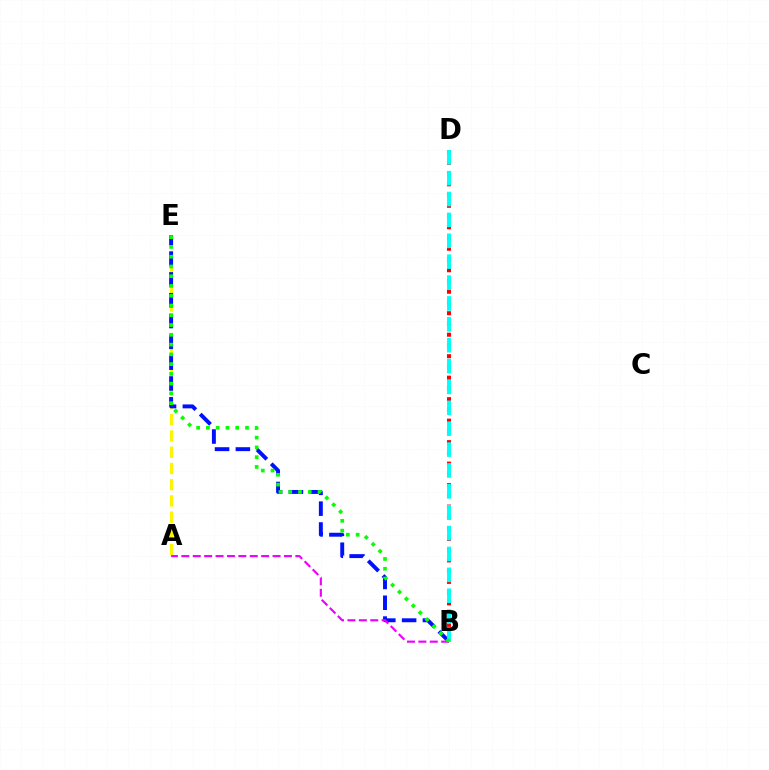{('B', 'D'): [{'color': '#ff0000', 'line_style': 'dotted', 'thickness': 2.92}, {'color': '#00fff6', 'line_style': 'dashed', 'thickness': 2.84}], ('A', 'E'): [{'color': '#fcf500', 'line_style': 'dashed', 'thickness': 2.21}], ('B', 'E'): [{'color': '#0010ff', 'line_style': 'dashed', 'thickness': 2.83}, {'color': '#08ff00', 'line_style': 'dotted', 'thickness': 2.65}], ('A', 'B'): [{'color': '#ee00ff', 'line_style': 'dashed', 'thickness': 1.55}]}